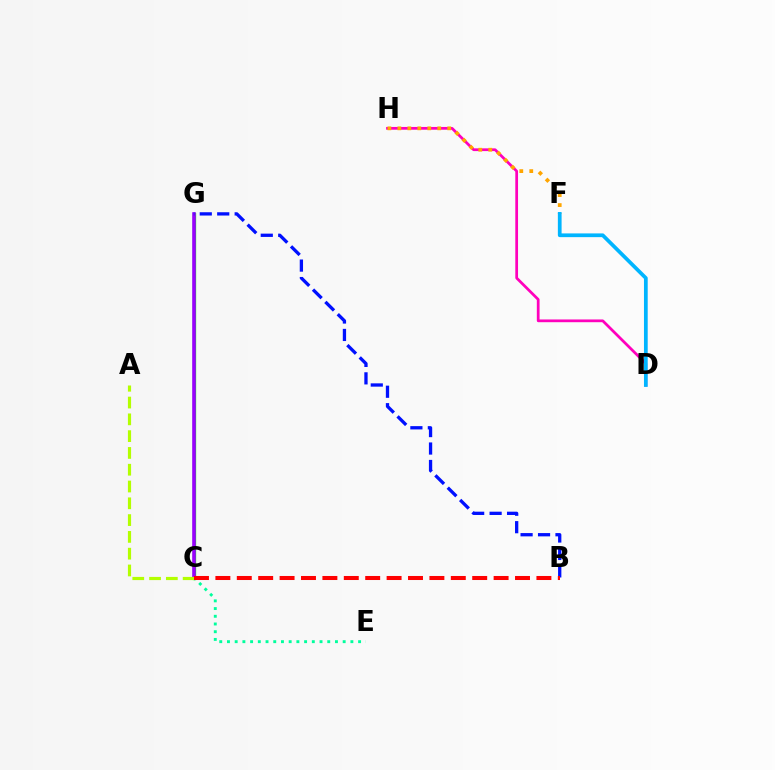{('C', 'G'): [{'color': '#08ff00', 'line_style': 'solid', 'thickness': 2.38}, {'color': '#9b00ff', 'line_style': 'solid', 'thickness': 2.57}], ('C', 'E'): [{'color': '#00ff9d', 'line_style': 'dotted', 'thickness': 2.1}], ('A', 'C'): [{'color': '#b3ff00', 'line_style': 'dashed', 'thickness': 2.28}], ('D', 'H'): [{'color': '#ff00bd', 'line_style': 'solid', 'thickness': 1.97}], ('B', 'G'): [{'color': '#0010ff', 'line_style': 'dashed', 'thickness': 2.37}], ('B', 'C'): [{'color': '#ff0000', 'line_style': 'dashed', 'thickness': 2.91}], ('F', 'H'): [{'color': '#ffa500', 'line_style': 'dotted', 'thickness': 2.71}], ('D', 'F'): [{'color': '#00b5ff', 'line_style': 'solid', 'thickness': 2.69}]}